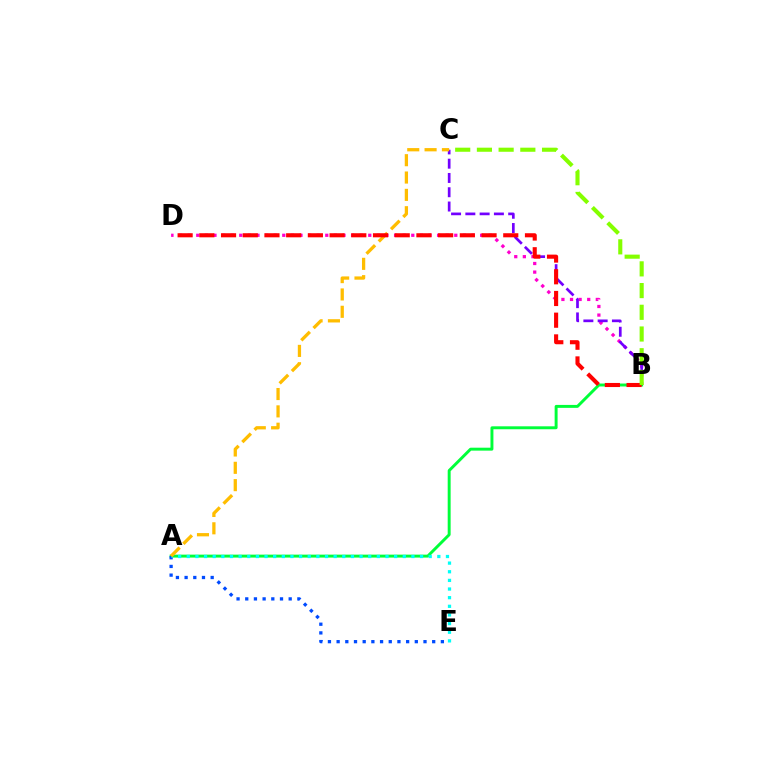{('A', 'B'): [{'color': '#00ff39', 'line_style': 'solid', 'thickness': 2.12}], ('A', 'E'): [{'color': '#004bff', 'line_style': 'dotted', 'thickness': 2.36}, {'color': '#00fff6', 'line_style': 'dotted', 'thickness': 2.35}], ('B', 'D'): [{'color': '#ff00cf', 'line_style': 'dotted', 'thickness': 2.34}, {'color': '#ff0000', 'line_style': 'dashed', 'thickness': 2.95}], ('B', 'C'): [{'color': '#7200ff', 'line_style': 'dashed', 'thickness': 1.94}, {'color': '#84ff00', 'line_style': 'dashed', 'thickness': 2.95}], ('A', 'C'): [{'color': '#ffbd00', 'line_style': 'dashed', 'thickness': 2.36}]}